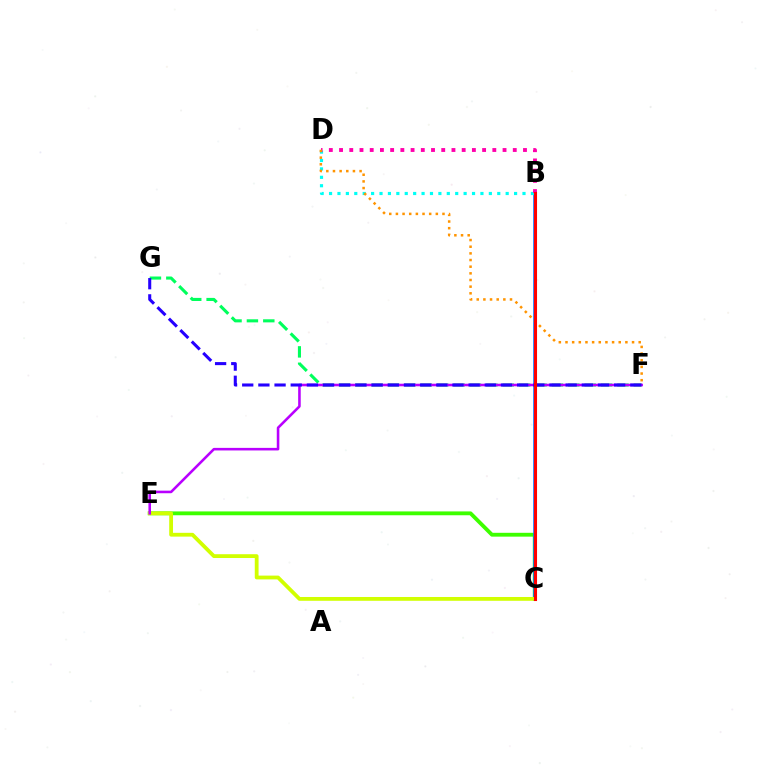{('C', 'E'): [{'color': '#3dff00', 'line_style': 'solid', 'thickness': 2.76}, {'color': '#d1ff00', 'line_style': 'solid', 'thickness': 2.74}], ('F', 'G'): [{'color': '#00ff5c', 'line_style': 'dashed', 'thickness': 2.23}, {'color': '#2500ff', 'line_style': 'dashed', 'thickness': 2.2}], ('B', 'C'): [{'color': '#0074ff', 'line_style': 'solid', 'thickness': 2.57}, {'color': '#ff0000', 'line_style': 'solid', 'thickness': 2.21}], ('E', 'F'): [{'color': '#b900ff', 'line_style': 'solid', 'thickness': 1.86}], ('B', 'D'): [{'color': '#00fff6', 'line_style': 'dotted', 'thickness': 2.29}, {'color': '#ff00ac', 'line_style': 'dotted', 'thickness': 2.78}], ('D', 'F'): [{'color': '#ff9400', 'line_style': 'dotted', 'thickness': 1.81}]}